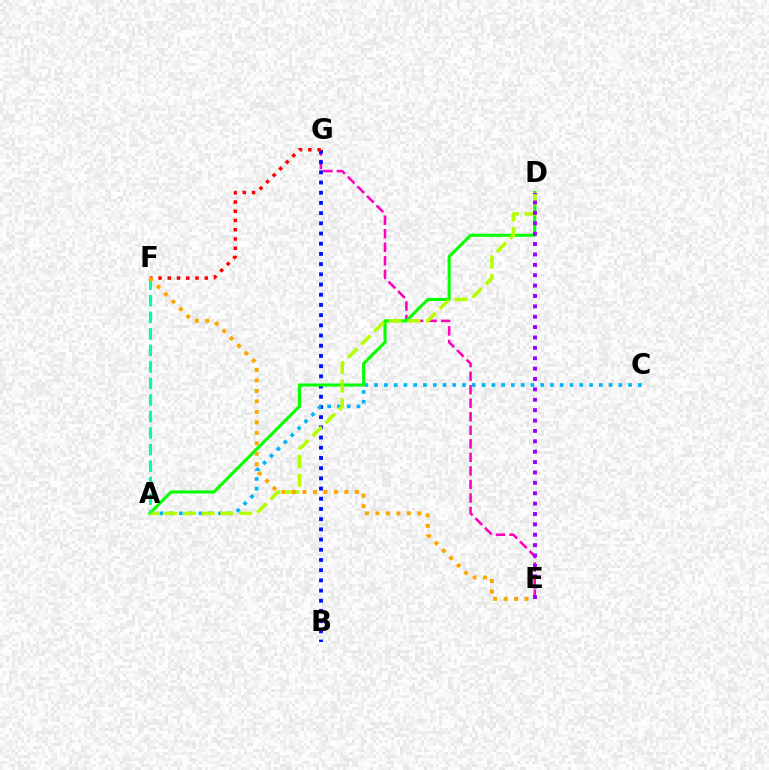{('E', 'G'): [{'color': '#ff00bd', 'line_style': 'dashed', 'thickness': 1.84}], ('B', 'G'): [{'color': '#0010ff', 'line_style': 'dotted', 'thickness': 2.77}], ('A', 'C'): [{'color': '#00b5ff', 'line_style': 'dotted', 'thickness': 2.65}], ('A', 'D'): [{'color': '#08ff00', 'line_style': 'solid', 'thickness': 2.21}, {'color': '#b3ff00', 'line_style': 'dashed', 'thickness': 2.53}], ('F', 'G'): [{'color': '#ff0000', 'line_style': 'dotted', 'thickness': 2.51}], ('D', 'E'): [{'color': '#9b00ff', 'line_style': 'dotted', 'thickness': 2.82}], ('A', 'F'): [{'color': '#00ff9d', 'line_style': 'dashed', 'thickness': 2.25}], ('E', 'F'): [{'color': '#ffa500', 'line_style': 'dotted', 'thickness': 2.85}]}